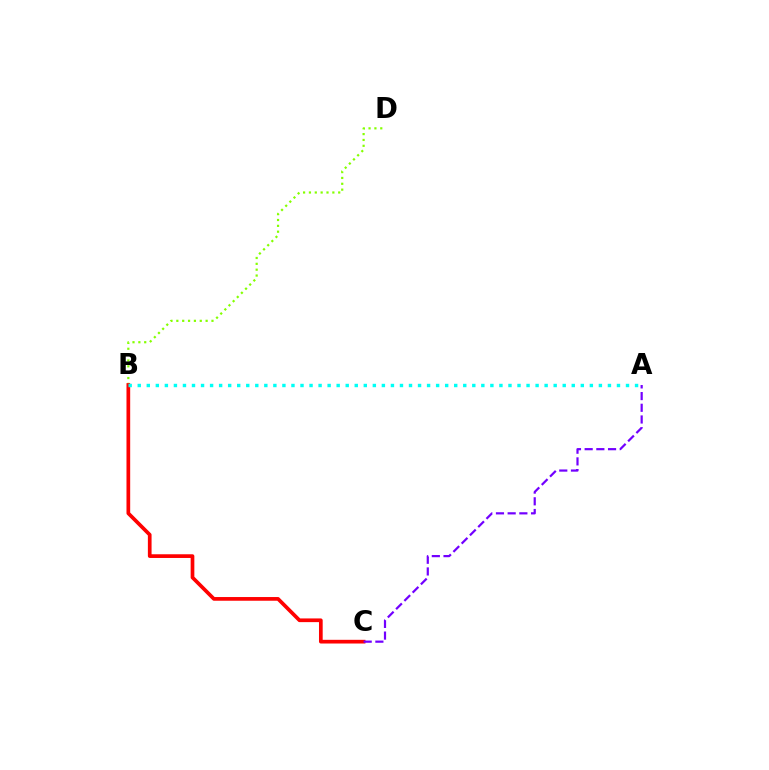{('B', 'D'): [{'color': '#84ff00', 'line_style': 'dotted', 'thickness': 1.59}], ('B', 'C'): [{'color': '#ff0000', 'line_style': 'solid', 'thickness': 2.66}], ('A', 'B'): [{'color': '#00fff6', 'line_style': 'dotted', 'thickness': 2.46}], ('A', 'C'): [{'color': '#7200ff', 'line_style': 'dashed', 'thickness': 1.59}]}